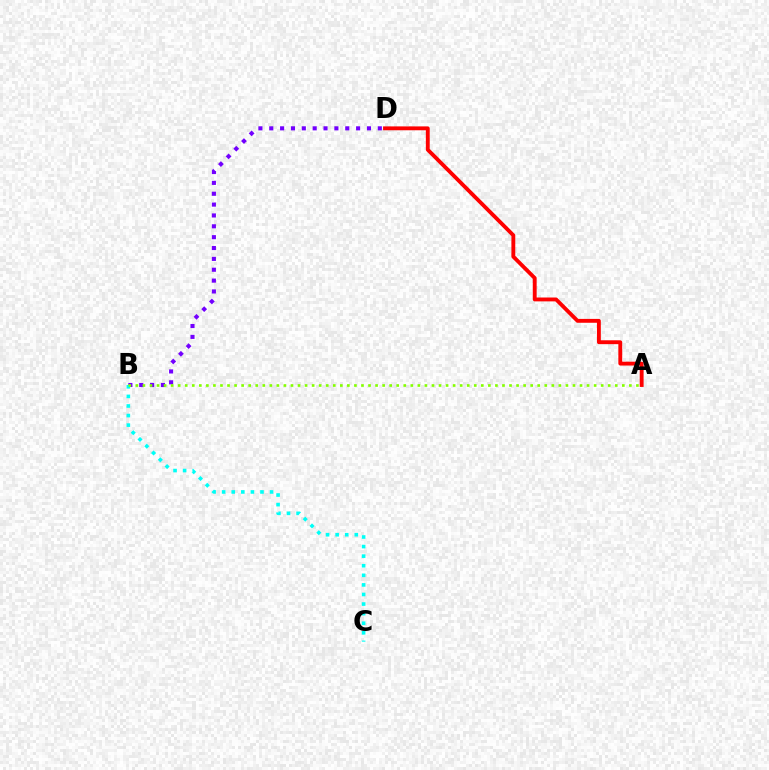{('A', 'D'): [{'color': '#ff0000', 'line_style': 'solid', 'thickness': 2.78}], ('B', 'D'): [{'color': '#7200ff', 'line_style': 'dotted', 'thickness': 2.95}], ('B', 'C'): [{'color': '#00fff6', 'line_style': 'dotted', 'thickness': 2.6}], ('A', 'B'): [{'color': '#84ff00', 'line_style': 'dotted', 'thickness': 1.92}]}